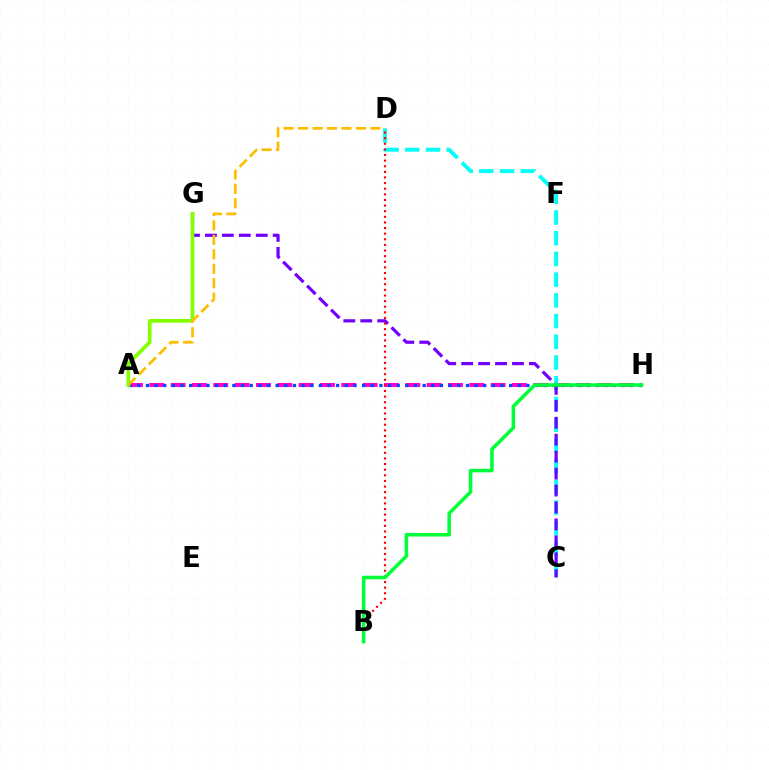{('A', 'H'): [{'color': '#ff00cf', 'line_style': 'dashed', 'thickness': 2.9}, {'color': '#004bff', 'line_style': 'dotted', 'thickness': 2.35}], ('C', 'D'): [{'color': '#00fff6', 'line_style': 'dashed', 'thickness': 2.82}], ('C', 'G'): [{'color': '#7200ff', 'line_style': 'dashed', 'thickness': 2.3}], ('A', 'G'): [{'color': '#84ff00', 'line_style': 'solid', 'thickness': 2.67}], ('B', 'D'): [{'color': '#ff0000', 'line_style': 'dotted', 'thickness': 1.53}], ('B', 'H'): [{'color': '#00ff39', 'line_style': 'solid', 'thickness': 2.55}], ('A', 'D'): [{'color': '#ffbd00', 'line_style': 'dashed', 'thickness': 1.97}]}